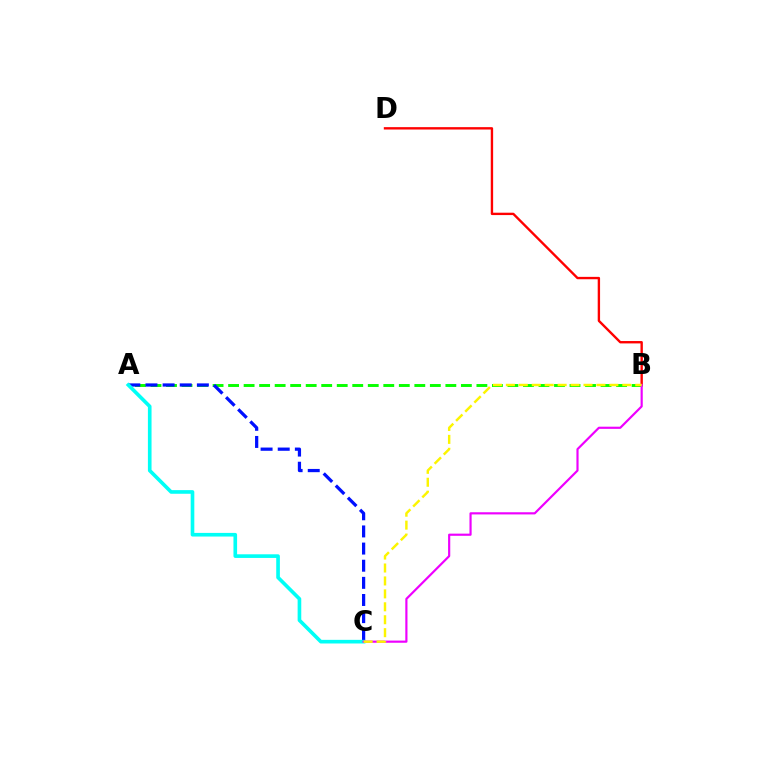{('A', 'B'): [{'color': '#08ff00', 'line_style': 'dashed', 'thickness': 2.11}], ('A', 'C'): [{'color': '#0010ff', 'line_style': 'dashed', 'thickness': 2.33}, {'color': '#00fff6', 'line_style': 'solid', 'thickness': 2.62}], ('B', 'D'): [{'color': '#ff0000', 'line_style': 'solid', 'thickness': 1.71}], ('B', 'C'): [{'color': '#ee00ff', 'line_style': 'solid', 'thickness': 1.56}, {'color': '#fcf500', 'line_style': 'dashed', 'thickness': 1.76}]}